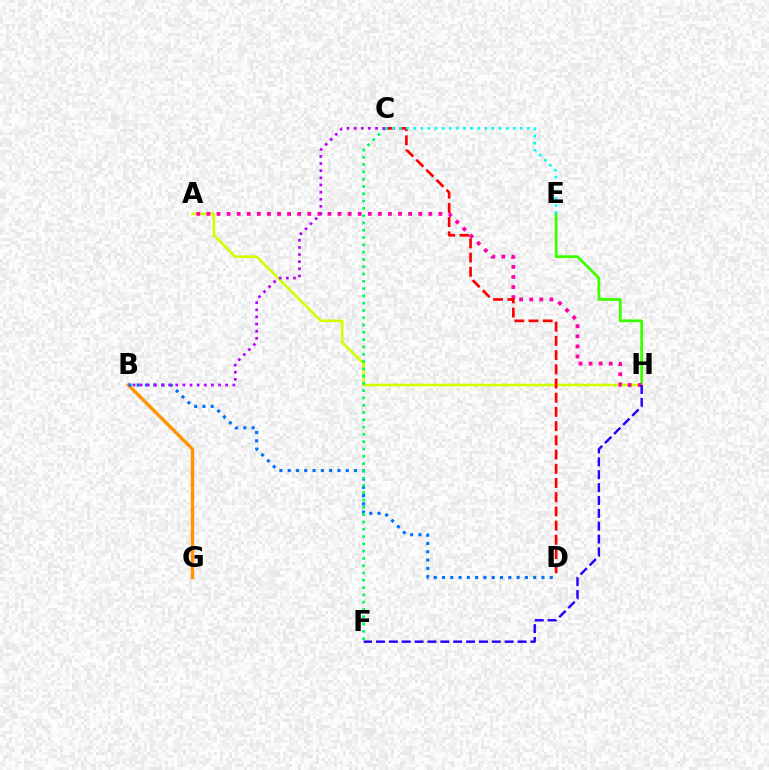{('B', 'G'): [{'color': '#ff9400', 'line_style': 'solid', 'thickness': 2.42}], ('E', 'H'): [{'color': '#3dff00', 'line_style': 'solid', 'thickness': 2.02}], ('B', 'D'): [{'color': '#0074ff', 'line_style': 'dotted', 'thickness': 2.25}], ('A', 'H'): [{'color': '#d1ff00', 'line_style': 'solid', 'thickness': 1.88}, {'color': '#ff00ac', 'line_style': 'dotted', 'thickness': 2.74}], ('F', 'H'): [{'color': '#2500ff', 'line_style': 'dashed', 'thickness': 1.75}], ('C', 'F'): [{'color': '#00ff5c', 'line_style': 'dotted', 'thickness': 1.98}], ('B', 'C'): [{'color': '#b900ff', 'line_style': 'dotted', 'thickness': 1.94}], ('C', 'D'): [{'color': '#ff0000', 'line_style': 'dashed', 'thickness': 1.93}], ('C', 'E'): [{'color': '#00fff6', 'line_style': 'dotted', 'thickness': 1.93}]}